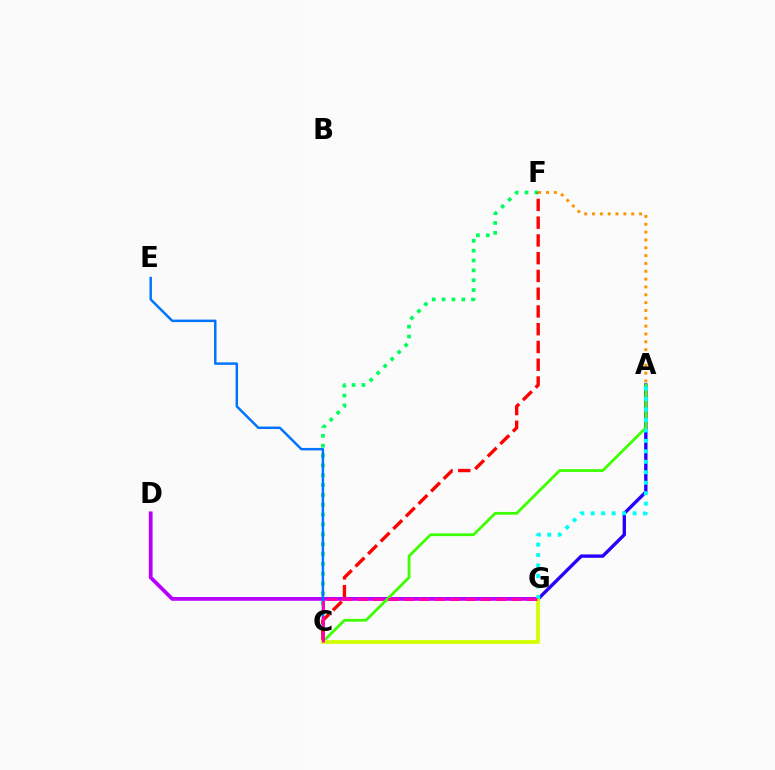{('C', 'F'): [{'color': '#00ff5c', 'line_style': 'dotted', 'thickness': 2.68}, {'color': '#ff0000', 'line_style': 'dashed', 'thickness': 2.41}], ('A', 'G'): [{'color': '#2500ff', 'line_style': 'solid', 'thickness': 2.41}, {'color': '#00fff6', 'line_style': 'dotted', 'thickness': 2.84}], ('D', 'G'): [{'color': '#b900ff', 'line_style': 'solid', 'thickness': 2.7}], ('C', 'E'): [{'color': '#0074ff', 'line_style': 'solid', 'thickness': 1.78}], ('A', 'C'): [{'color': '#3dff00', 'line_style': 'solid', 'thickness': 2.01}], ('C', 'G'): [{'color': '#d1ff00', 'line_style': 'solid', 'thickness': 2.71}, {'color': '#ff00ac', 'line_style': 'dashed', 'thickness': 2.09}], ('A', 'F'): [{'color': '#ff9400', 'line_style': 'dotted', 'thickness': 2.13}]}